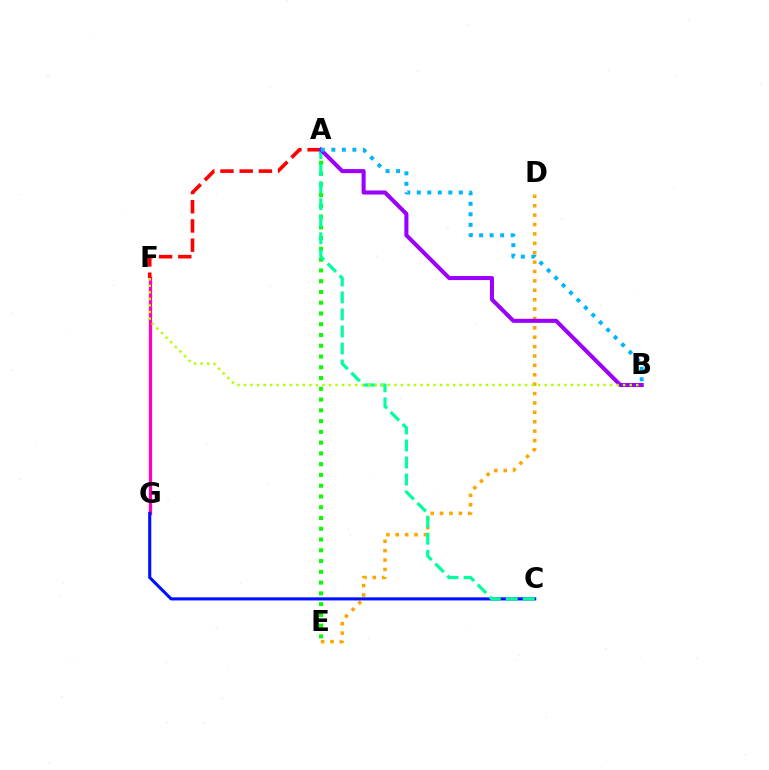{('D', 'E'): [{'color': '#ffa500', 'line_style': 'dotted', 'thickness': 2.55}], ('A', 'E'): [{'color': '#08ff00', 'line_style': 'dotted', 'thickness': 2.92}], ('F', 'G'): [{'color': '#ff00bd', 'line_style': 'solid', 'thickness': 2.34}], ('C', 'G'): [{'color': '#0010ff', 'line_style': 'solid', 'thickness': 2.23}], ('A', 'F'): [{'color': '#ff0000', 'line_style': 'dashed', 'thickness': 2.61}], ('A', 'C'): [{'color': '#00ff9d', 'line_style': 'dashed', 'thickness': 2.31}], ('A', 'B'): [{'color': '#9b00ff', 'line_style': 'solid', 'thickness': 2.92}, {'color': '#00b5ff', 'line_style': 'dotted', 'thickness': 2.86}], ('B', 'F'): [{'color': '#b3ff00', 'line_style': 'dotted', 'thickness': 1.78}]}